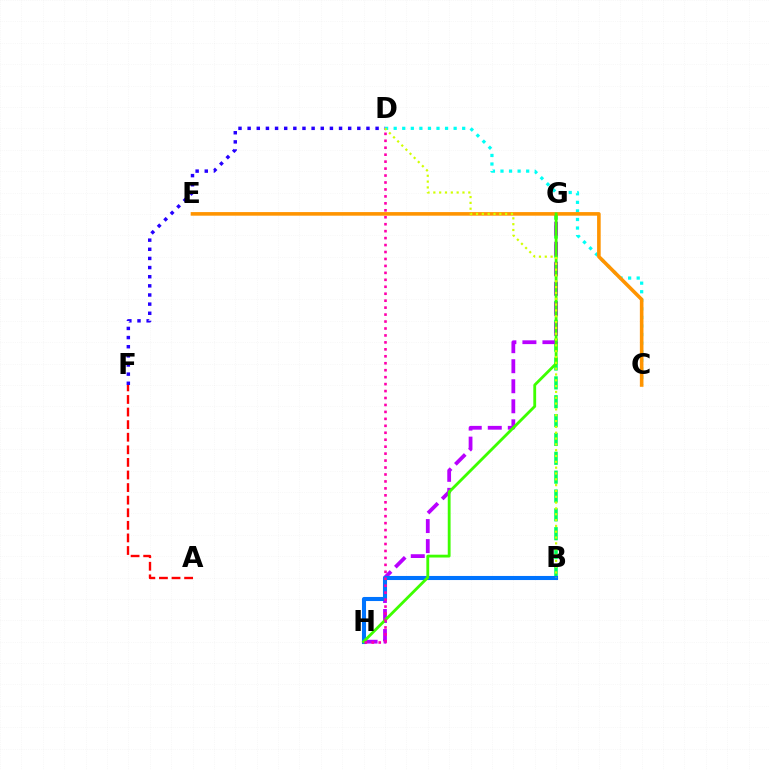{('D', 'F'): [{'color': '#2500ff', 'line_style': 'dotted', 'thickness': 2.48}], ('B', 'G'): [{'color': '#00ff5c', 'line_style': 'dashed', 'thickness': 2.56}], ('G', 'H'): [{'color': '#b900ff', 'line_style': 'dashed', 'thickness': 2.72}, {'color': '#3dff00', 'line_style': 'solid', 'thickness': 2.03}], ('C', 'D'): [{'color': '#00fff6', 'line_style': 'dotted', 'thickness': 2.33}], ('B', 'H'): [{'color': '#0074ff', 'line_style': 'solid', 'thickness': 2.94}], ('C', 'E'): [{'color': '#ff9400', 'line_style': 'solid', 'thickness': 2.59}], ('A', 'F'): [{'color': '#ff0000', 'line_style': 'dashed', 'thickness': 1.71}], ('D', 'H'): [{'color': '#ff00ac', 'line_style': 'dotted', 'thickness': 1.89}], ('B', 'D'): [{'color': '#d1ff00', 'line_style': 'dotted', 'thickness': 1.58}]}